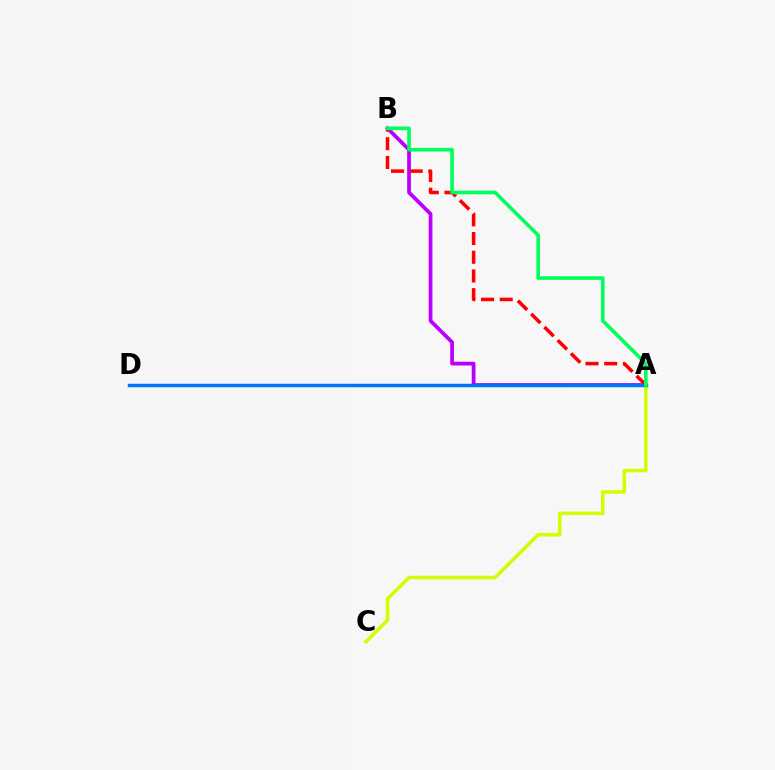{('A', 'B'): [{'color': '#b900ff', 'line_style': 'solid', 'thickness': 2.7}, {'color': '#ff0000', 'line_style': 'dashed', 'thickness': 2.54}, {'color': '#00ff5c', 'line_style': 'solid', 'thickness': 2.59}], ('A', 'C'): [{'color': '#d1ff00', 'line_style': 'solid', 'thickness': 2.54}], ('A', 'D'): [{'color': '#0074ff', 'line_style': 'solid', 'thickness': 2.48}]}